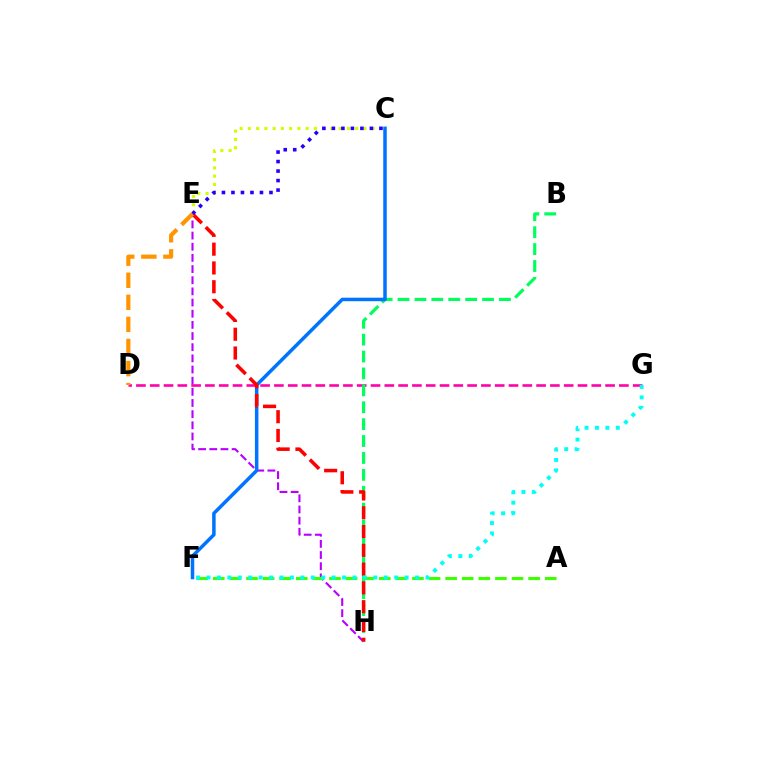{('E', 'H'): [{'color': '#b900ff', 'line_style': 'dashed', 'thickness': 1.52}, {'color': '#ff0000', 'line_style': 'dashed', 'thickness': 2.55}], ('D', 'G'): [{'color': '#ff00ac', 'line_style': 'dashed', 'thickness': 1.87}], ('B', 'H'): [{'color': '#00ff5c', 'line_style': 'dashed', 'thickness': 2.3}], ('C', 'F'): [{'color': '#0074ff', 'line_style': 'solid', 'thickness': 2.52}], ('C', 'E'): [{'color': '#d1ff00', 'line_style': 'dotted', 'thickness': 2.24}, {'color': '#2500ff', 'line_style': 'dotted', 'thickness': 2.58}], ('D', 'E'): [{'color': '#ff9400', 'line_style': 'dashed', 'thickness': 3.0}], ('A', 'F'): [{'color': '#3dff00', 'line_style': 'dashed', 'thickness': 2.25}], ('F', 'G'): [{'color': '#00fff6', 'line_style': 'dotted', 'thickness': 2.83}]}